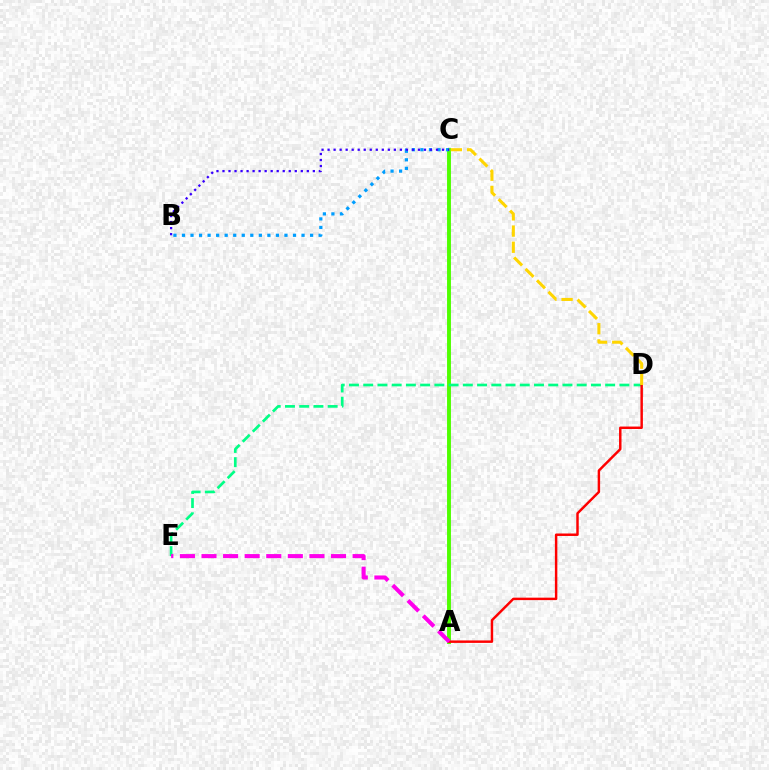{('A', 'C'): [{'color': '#4fff00', 'line_style': 'solid', 'thickness': 2.81}], ('B', 'C'): [{'color': '#009eff', 'line_style': 'dotted', 'thickness': 2.32}, {'color': '#3700ff', 'line_style': 'dotted', 'thickness': 1.64}], ('D', 'E'): [{'color': '#00ff86', 'line_style': 'dashed', 'thickness': 1.93}], ('A', 'D'): [{'color': '#ff0000', 'line_style': 'solid', 'thickness': 1.77}], ('A', 'E'): [{'color': '#ff00ed', 'line_style': 'dashed', 'thickness': 2.93}], ('C', 'D'): [{'color': '#ffd500', 'line_style': 'dashed', 'thickness': 2.2}]}